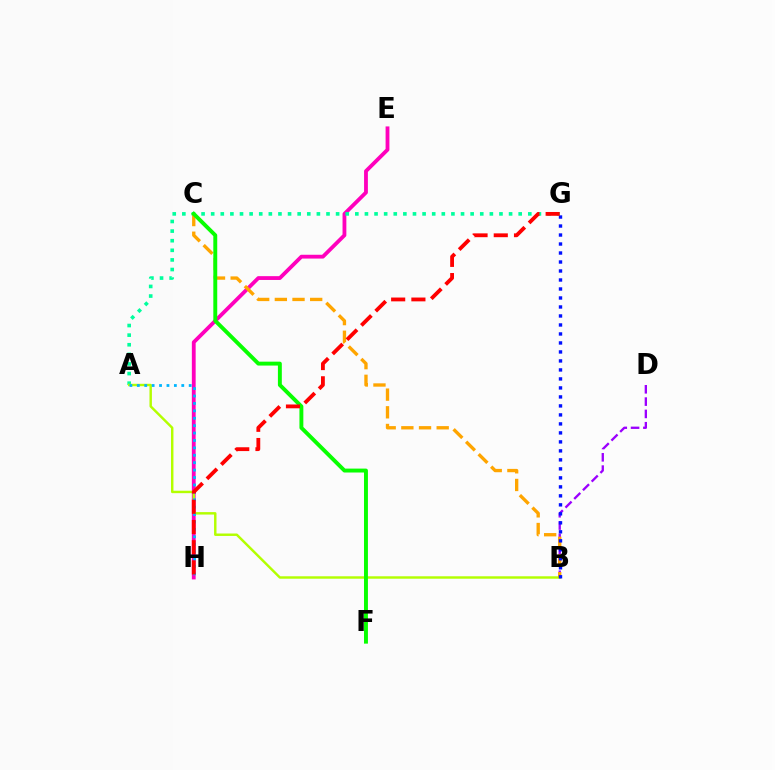{('E', 'H'): [{'color': '#ff00bd', 'line_style': 'solid', 'thickness': 2.74}], ('B', 'D'): [{'color': '#9b00ff', 'line_style': 'dashed', 'thickness': 1.67}], ('A', 'G'): [{'color': '#00ff9d', 'line_style': 'dotted', 'thickness': 2.61}], ('A', 'B'): [{'color': '#b3ff00', 'line_style': 'solid', 'thickness': 1.76}], ('B', 'C'): [{'color': '#ffa500', 'line_style': 'dashed', 'thickness': 2.4}], ('B', 'G'): [{'color': '#0010ff', 'line_style': 'dotted', 'thickness': 2.44}], ('A', 'H'): [{'color': '#00b5ff', 'line_style': 'dotted', 'thickness': 2.01}], ('C', 'F'): [{'color': '#08ff00', 'line_style': 'solid', 'thickness': 2.82}], ('G', 'H'): [{'color': '#ff0000', 'line_style': 'dashed', 'thickness': 2.75}]}